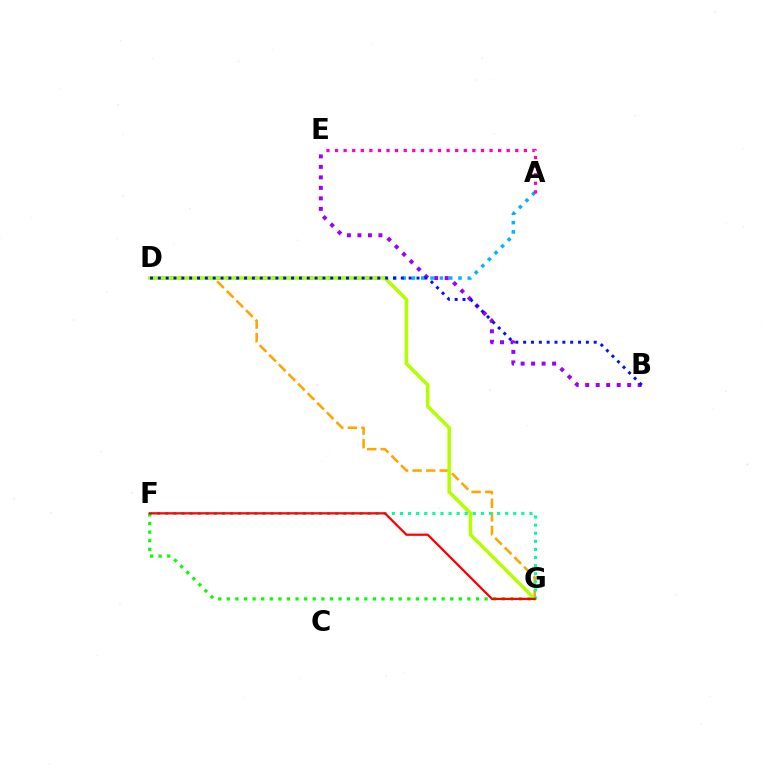{('F', 'G'): [{'color': '#08ff00', 'line_style': 'dotted', 'thickness': 2.33}, {'color': '#00ff9d', 'line_style': 'dotted', 'thickness': 2.2}, {'color': '#ff0000', 'line_style': 'solid', 'thickness': 1.61}], ('D', 'G'): [{'color': '#ffa500', 'line_style': 'dashed', 'thickness': 1.84}, {'color': '#b3ff00', 'line_style': 'solid', 'thickness': 2.54}], ('A', 'D'): [{'color': '#00b5ff', 'line_style': 'dotted', 'thickness': 2.53}], ('B', 'E'): [{'color': '#9b00ff', 'line_style': 'dotted', 'thickness': 2.85}], ('B', 'D'): [{'color': '#0010ff', 'line_style': 'dotted', 'thickness': 2.13}], ('A', 'E'): [{'color': '#ff00bd', 'line_style': 'dotted', 'thickness': 2.33}]}